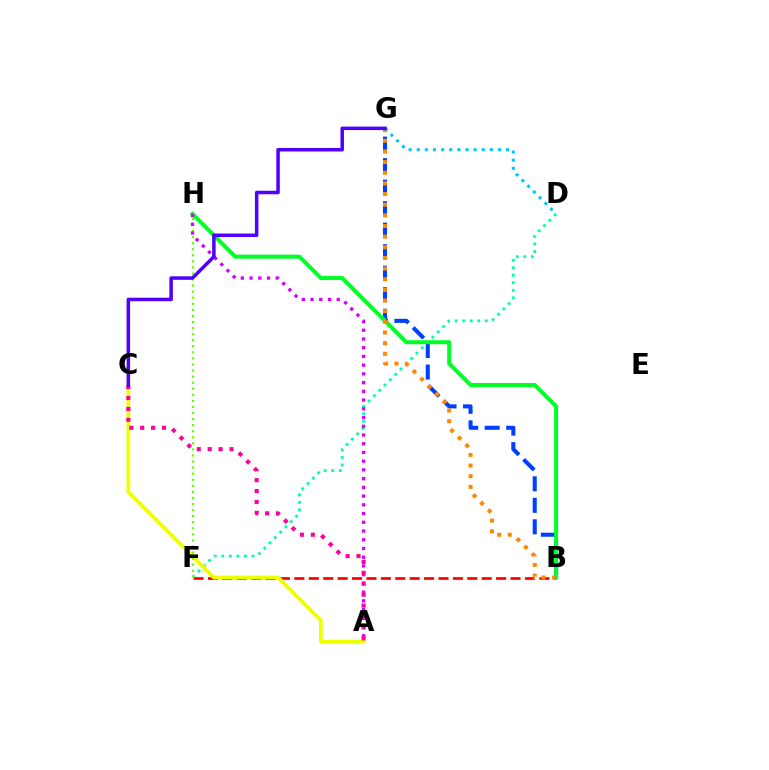{('B', 'F'): [{'color': '#ff0000', 'line_style': 'dashed', 'thickness': 1.96}], ('D', 'F'): [{'color': '#00ffaf', 'line_style': 'dotted', 'thickness': 2.04}], ('A', 'C'): [{'color': '#eeff00', 'line_style': 'solid', 'thickness': 2.71}, {'color': '#ff00a0', 'line_style': 'dotted', 'thickness': 2.96}], ('B', 'G'): [{'color': '#003fff', 'line_style': 'dashed', 'thickness': 2.92}, {'color': '#ff8800', 'line_style': 'dotted', 'thickness': 2.89}], ('B', 'H'): [{'color': '#00ff27', 'line_style': 'solid', 'thickness': 2.87}], ('F', 'H'): [{'color': '#66ff00', 'line_style': 'dotted', 'thickness': 1.65}], ('A', 'H'): [{'color': '#d600ff', 'line_style': 'dotted', 'thickness': 2.37}], ('D', 'G'): [{'color': '#00c7ff', 'line_style': 'dotted', 'thickness': 2.21}], ('C', 'G'): [{'color': '#4f00ff', 'line_style': 'solid', 'thickness': 2.52}]}